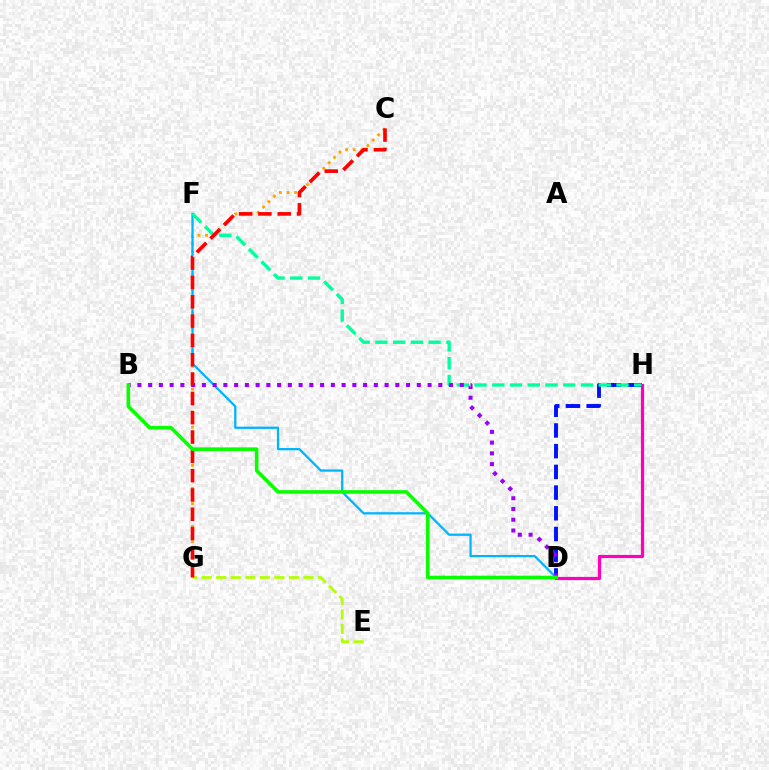{('D', 'H'): [{'color': '#ff00bd', 'line_style': 'solid', 'thickness': 2.31}, {'color': '#0010ff', 'line_style': 'dashed', 'thickness': 2.81}], ('C', 'G'): [{'color': '#ffa500', 'line_style': 'dotted', 'thickness': 2.07}, {'color': '#ff0000', 'line_style': 'dashed', 'thickness': 2.62}], ('D', 'F'): [{'color': '#00b5ff', 'line_style': 'solid', 'thickness': 1.64}], ('F', 'H'): [{'color': '#00ff9d', 'line_style': 'dashed', 'thickness': 2.41}], ('B', 'D'): [{'color': '#9b00ff', 'line_style': 'dotted', 'thickness': 2.92}, {'color': '#08ff00', 'line_style': 'solid', 'thickness': 2.58}], ('E', 'G'): [{'color': '#b3ff00', 'line_style': 'dashed', 'thickness': 1.97}]}